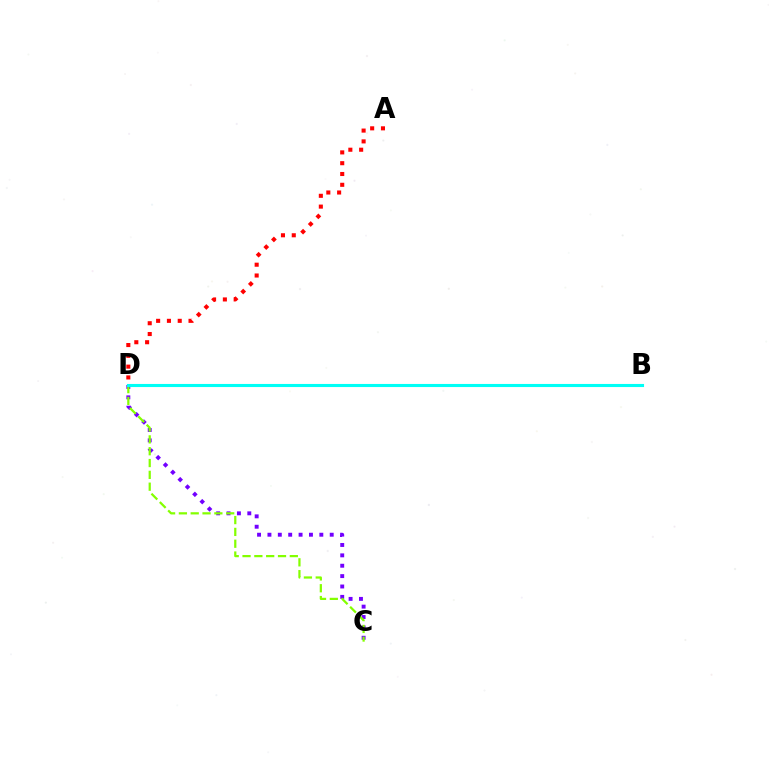{('C', 'D'): [{'color': '#7200ff', 'line_style': 'dotted', 'thickness': 2.82}, {'color': '#84ff00', 'line_style': 'dashed', 'thickness': 1.61}], ('A', 'D'): [{'color': '#ff0000', 'line_style': 'dotted', 'thickness': 2.93}], ('B', 'D'): [{'color': '#00fff6', 'line_style': 'solid', 'thickness': 2.24}]}